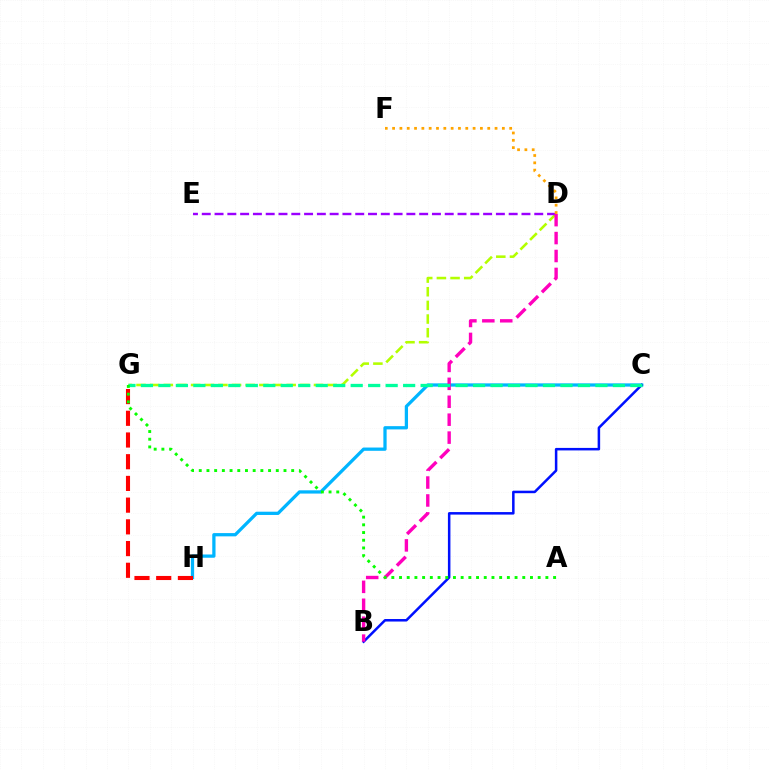{('D', 'G'): [{'color': '#b3ff00', 'line_style': 'dashed', 'thickness': 1.85}], ('C', 'H'): [{'color': '#00b5ff', 'line_style': 'solid', 'thickness': 2.35}], ('B', 'C'): [{'color': '#0010ff', 'line_style': 'solid', 'thickness': 1.81}], ('D', 'E'): [{'color': '#9b00ff', 'line_style': 'dashed', 'thickness': 1.74}], ('B', 'D'): [{'color': '#ff00bd', 'line_style': 'dashed', 'thickness': 2.44}], ('C', 'G'): [{'color': '#00ff9d', 'line_style': 'dashed', 'thickness': 2.37}], ('G', 'H'): [{'color': '#ff0000', 'line_style': 'dashed', 'thickness': 2.95}], ('A', 'G'): [{'color': '#08ff00', 'line_style': 'dotted', 'thickness': 2.09}], ('D', 'F'): [{'color': '#ffa500', 'line_style': 'dotted', 'thickness': 1.99}]}